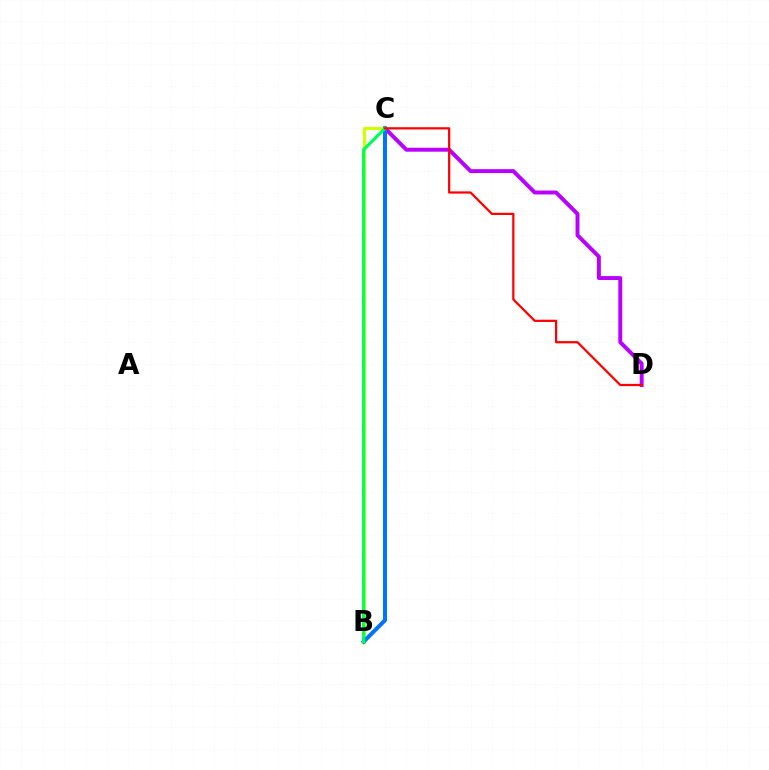{('C', 'D'): [{'color': '#b900ff', 'line_style': 'solid', 'thickness': 2.83}, {'color': '#ff0000', 'line_style': 'solid', 'thickness': 1.61}], ('B', 'C'): [{'color': '#d1ff00', 'line_style': 'solid', 'thickness': 2.25}, {'color': '#0074ff', 'line_style': 'solid', 'thickness': 2.9}, {'color': '#00ff5c', 'line_style': 'solid', 'thickness': 2.34}]}